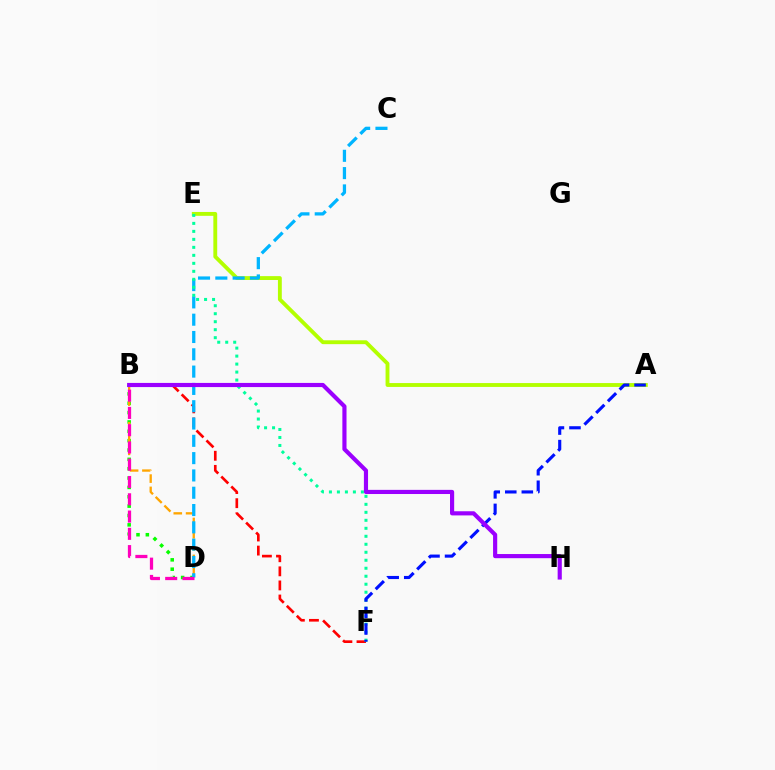{('B', 'D'): [{'color': '#08ff00', 'line_style': 'dotted', 'thickness': 2.54}, {'color': '#ffa500', 'line_style': 'dashed', 'thickness': 1.67}, {'color': '#ff00bd', 'line_style': 'dashed', 'thickness': 2.35}], ('B', 'F'): [{'color': '#ff0000', 'line_style': 'dashed', 'thickness': 1.91}], ('A', 'E'): [{'color': '#b3ff00', 'line_style': 'solid', 'thickness': 2.78}], ('C', 'D'): [{'color': '#00b5ff', 'line_style': 'dashed', 'thickness': 2.35}], ('E', 'F'): [{'color': '#00ff9d', 'line_style': 'dotted', 'thickness': 2.17}], ('A', 'F'): [{'color': '#0010ff', 'line_style': 'dashed', 'thickness': 2.25}], ('B', 'H'): [{'color': '#9b00ff', 'line_style': 'solid', 'thickness': 2.99}]}